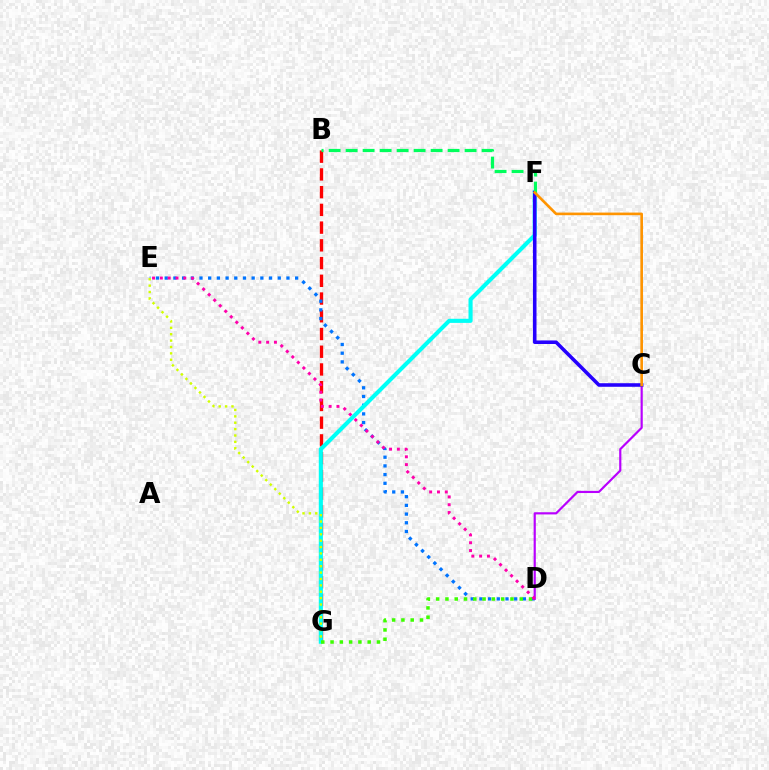{('B', 'G'): [{'color': '#ff0000', 'line_style': 'dashed', 'thickness': 2.41}], ('D', 'E'): [{'color': '#0074ff', 'line_style': 'dotted', 'thickness': 2.36}, {'color': '#ff00ac', 'line_style': 'dotted', 'thickness': 2.12}], ('C', 'D'): [{'color': '#b900ff', 'line_style': 'solid', 'thickness': 1.57}], ('F', 'G'): [{'color': '#00fff6', 'line_style': 'solid', 'thickness': 2.96}], ('E', 'G'): [{'color': '#d1ff00', 'line_style': 'dotted', 'thickness': 1.73}], ('D', 'G'): [{'color': '#3dff00', 'line_style': 'dotted', 'thickness': 2.52}], ('C', 'F'): [{'color': '#2500ff', 'line_style': 'solid', 'thickness': 2.56}, {'color': '#ff9400', 'line_style': 'solid', 'thickness': 1.89}], ('B', 'F'): [{'color': '#00ff5c', 'line_style': 'dashed', 'thickness': 2.31}]}